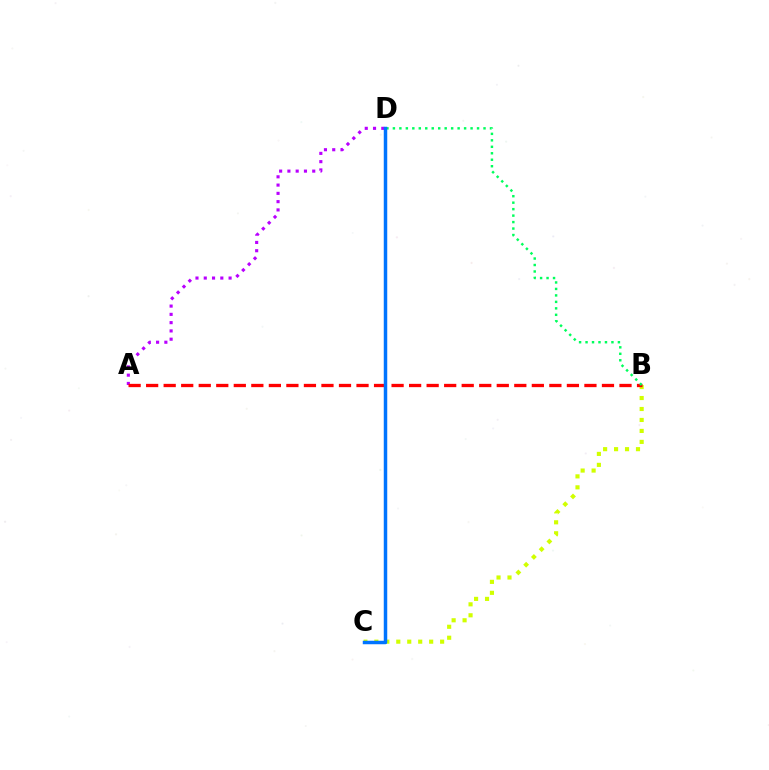{('A', 'D'): [{'color': '#b900ff', 'line_style': 'dotted', 'thickness': 2.25}], ('B', 'C'): [{'color': '#d1ff00', 'line_style': 'dotted', 'thickness': 2.98}], ('A', 'B'): [{'color': '#ff0000', 'line_style': 'dashed', 'thickness': 2.38}], ('B', 'D'): [{'color': '#00ff5c', 'line_style': 'dotted', 'thickness': 1.76}], ('C', 'D'): [{'color': '#0074ff', 'line_style': 'solid', 'thickness': 2.51}]}